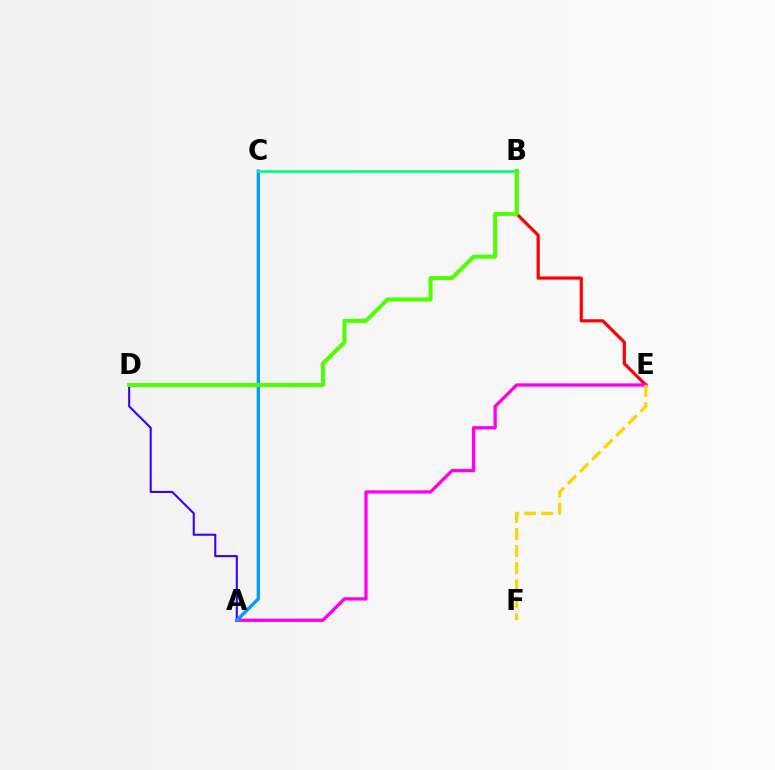{('B', 'E'): [{'color': '#ff0000', 'line_style': 'solid', 'thickness': 2.29}], ('A', 'E'): [{'color': '#ff00ed', 'line_style': 'solid', 'thickness': 2.38}], ('A', 'D'): [{'color': '#3700ff', 'line_style': 'solid', 'thickness': 1.5}], ('A', 'C'): [{'color': '#009eff', 'line_style': 'solid', 'thickness': 2.4}], ('E', 'F'): [{'color': '#ffd500', 'line_style': 'dashed', 'thickness': 2.32}], ('B', 'C'): [{'color': '#00ff86', 'line_style': 'solid', 'thickness': 1.95}], ('B', 'D'): [{'color': '#4fff00', 'line_style': 'solid', 'thickness': 2.91}]}